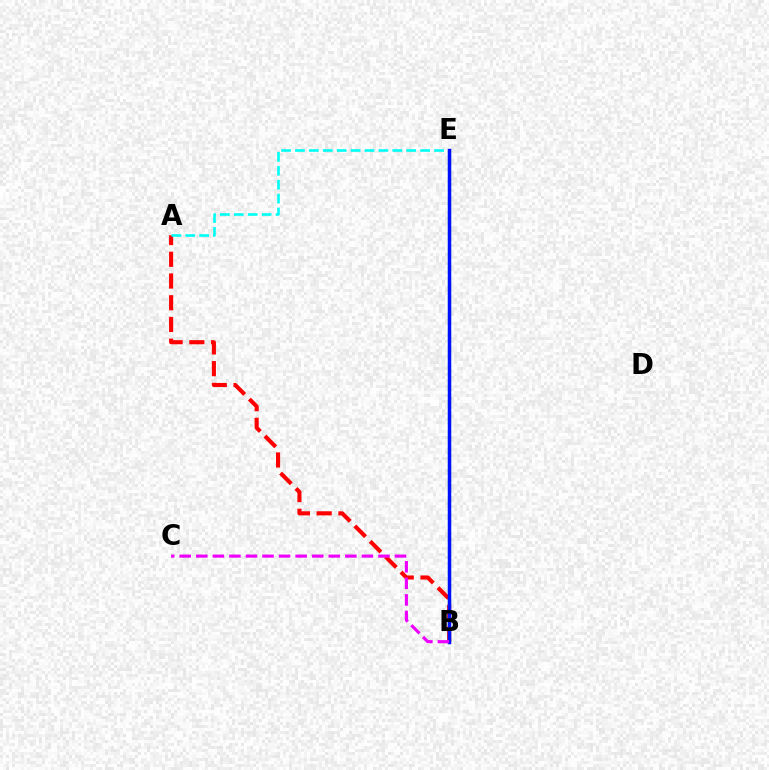{('A', 'B'): [{'color': '#ff0000', 'line_style': 'dashed', 'thickness': 2.95}], ('B', 'E'): [{'color': '#fcf500', 'line_style': 'dashed', 'thickness': 1.94}, {'color': '#08ff00', 'line_style': 'dashed', 'thickness': 2.27}, {'color': '#0010ff', 'line_style': 'solid', 'thickness': 2.51}], ('A', 'E'): [{'color': '#00fff6', 'line_style': 'dashed', 'thickness': 1.89}], ('B', 'C'): [{'color': '#ee00ff', 'line_style': 'dashed', 'thickness': 2.25}]}